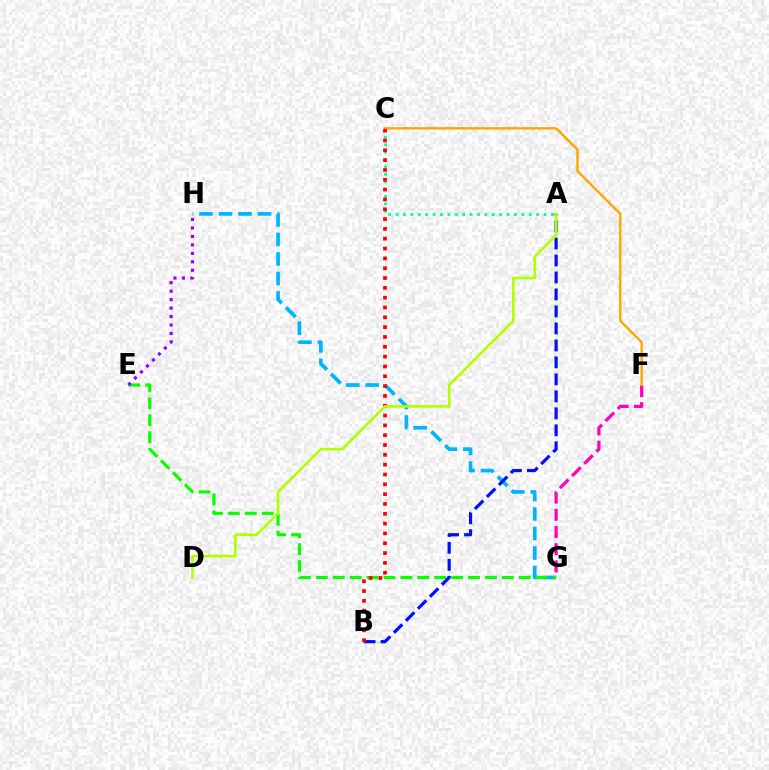{('G', 'H'): [{'color': '#00b5ff', 'line_style': 'dashed', 'thickness': 2.65}], ('E', 'G'): [{'color': '#08ff00', 'line_style': 'dashed', 'thickness': 2.3}], ('A', 'C'): [{'color': '#00ff9d', 'line_style': 'dotted', 'thickness': 2.01}], ('F', 'G'): [{'color': '#ff00bd', 'line_style': 'dashed', 'thickness': 2.33}], ('C', 'F'): [{'color': '#ffa500', 'line_style': 'solid', 'thickness': 1.72}], ('A', 'B'): [{'color': '#0010ff', 'line_style': 'dashed', 'thickness': 2.31}], ('B', 'C'): [{'color': '#ff0000', 'line_style': 'dotted', 'thickness': 2.67}], ('E', 'H'): [{'color': '#9b00ff', 'line_style': 'dotted', 'thickness': 2.3}], ('A', 'D'): [{'color': '#b3ff00', 'line_style': 'solid', 'thickness': 1.92}]}